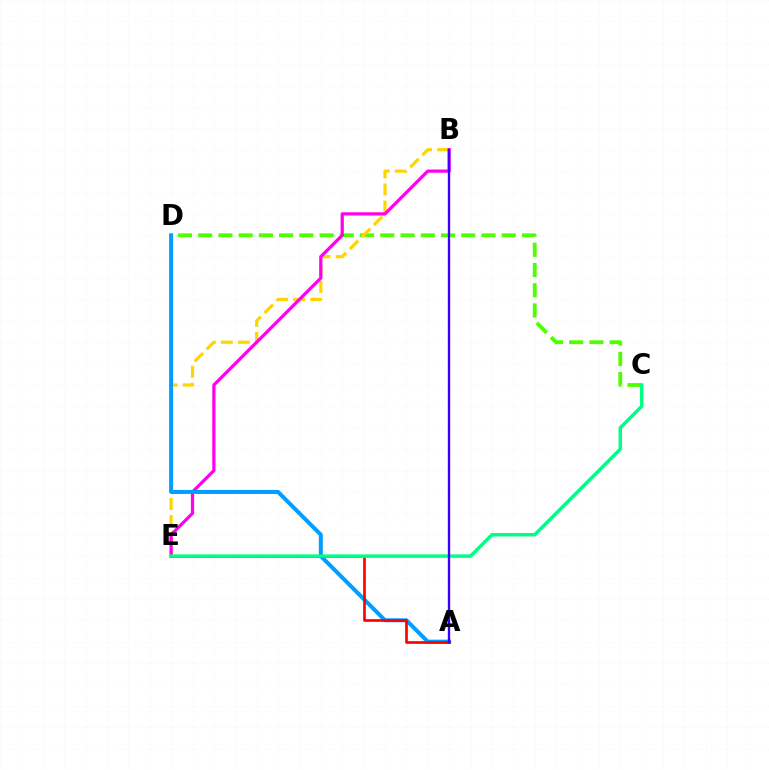{('C', 'D'): [{'color': '#4fff00', 'line_style': 'dashed', 'thickness': 2.75}], ('B', 'E'): [{'color': '#ffd500', 'line_style': 'dashed', 'thickness': 2.32}, {'color': '#ff00ed', 'line_style': 'solid', 'thickness': 2.32}], ('A', 'D'): [{'color': '#009eff', 'line_style': 'solid', 'thickness': 2.89}], ('A', 'E'): [{'color': '#ff0000', 'line_style': 'solid', 'thickness': 1.93}], ('C', 'E'): [{'color': '#00ff86', 'line_style': 'solid', 'thickness': 2.5}], ('A', 'B'): [{'color': '#3700ff', 'line_style': 'solid', 'thickness': 1.69}]}